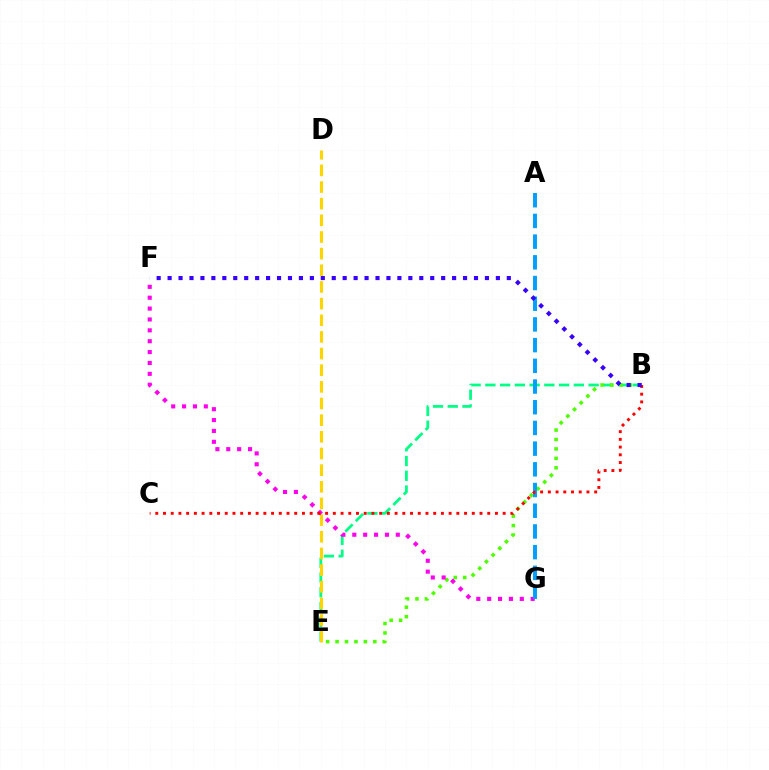{('B', 'E'): [{'color': '#00ff86', 'line_style': 'dashed', 'thickness': 2.0}, {'color': '#4fff00', 'line_style': 'dotted', 'thickness': 2.56}], ('D', 'E'): [{'color': '#ffd500', 'line_style': 'dashed', 'thickness': 2.26}], ('F', 'G'): [{'color': '#ff00ed', 'line_style': 'dotted', 'thickness': 2.95}], ('A', 'G'): [{'color': '#009eff', 'line_style': 'dashed', 'thickness': 2.81}], ('B', 'C'): [{'color': '#ff0000', 'line_style': 'dotted', 'thickness': 2.1}], ('B', 'F'): [{'color': '#3700ff', 'line_style': 'dotted', 'thickness': 2.97}]}